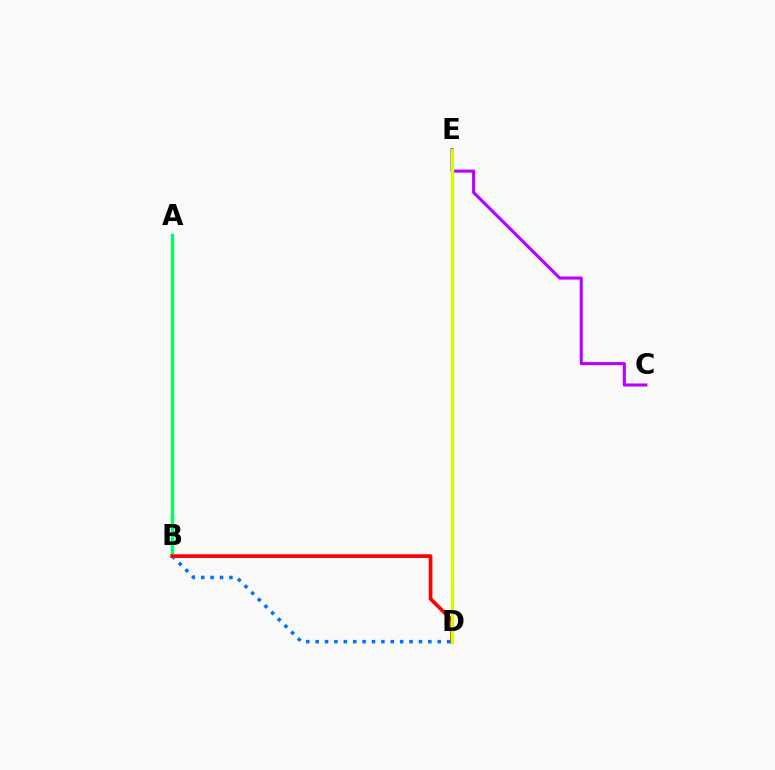{('B', 'D'): [{'color': '#0074ff', 'line_style': 'dotted', 'thickness': 2.55}, {'color': '#ff0000', 'line_style': 'solid', 'thickness': 2.65}], ('A', 'B'): [{'color': '#00ff5c', 'line_style': 'solid', 'thickness': 2.43}], ('C', 'E'): [{'color': '#b900ff', 'line_style': 'solid', 'thickness': 2.22}], ('D', 'E'): [{'color': '#d1ff00', 'line_style': 'solid', 'thickness': 2.38}]}